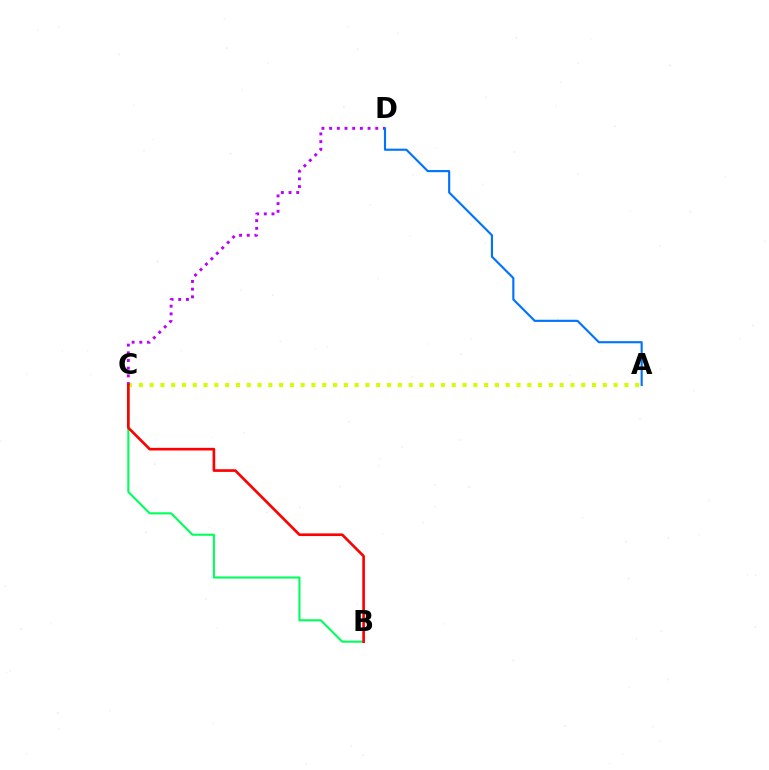{('B', 'C'): [{'color': '#00ff5c', 'line_style': 'solid', 'thickness': 1.51}, {'color': '#ff0000', 'line_style': 'solid', 'thickness': 1.91}], ('A', 'C'): [{'color': '#d1ff00', 'line_style': 'dotted', 'thickness': 2.93}], ('C', 'D'): [{'color': '#b900ff', 'line_style': 'dotted', 'thickness': 2.09}], ('A', 'D'): [{'color': '#0074ff', 'line_style': 'solid', 'thickness': 1.54}]}